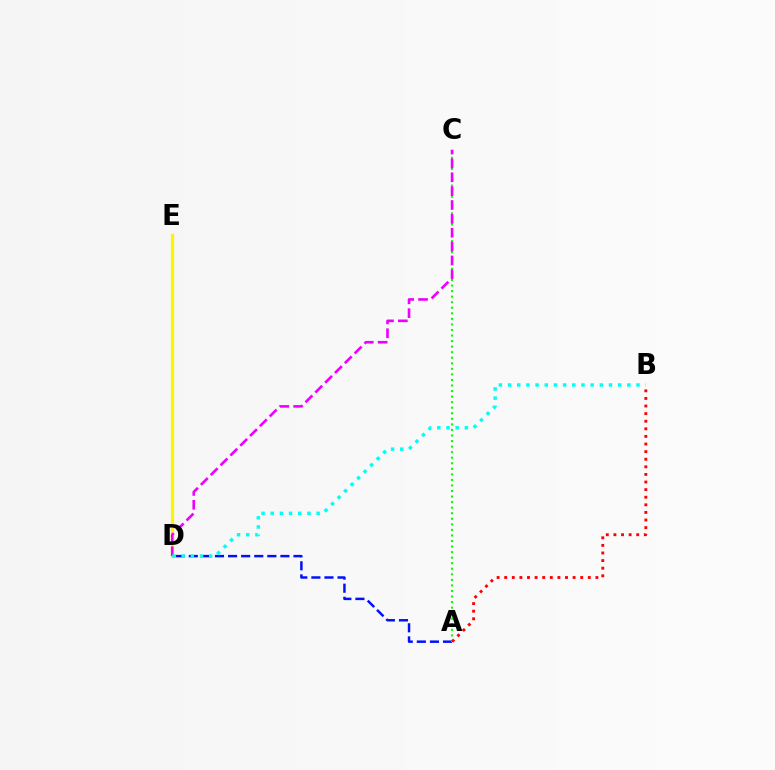{('A', 'D'): [{'color': '#0010ff', 'line_style': 'dashed', 'thickness': 1.78}], ('D', 'E'): [{'color': '#fcf500', 'line_style': 'solid', 'thickness': 2.35}], ('A', 'C'): [{'color': '#08ff00', 'line_style': 'dotted', 'thickness': 1.51}], ('A', 'B'): [{'color': '#ff0000', 'line_style': 'dotted', 'thickness': 2.06}], ('C', 'D'): [{'color': '#ee00ff', 'line_style': 'dashed', 'thickness': 1.88}], ('B', 'D'): [{'color': '#00fff6', 'line_style': 'dotted', 'thickness': 2.49}]}